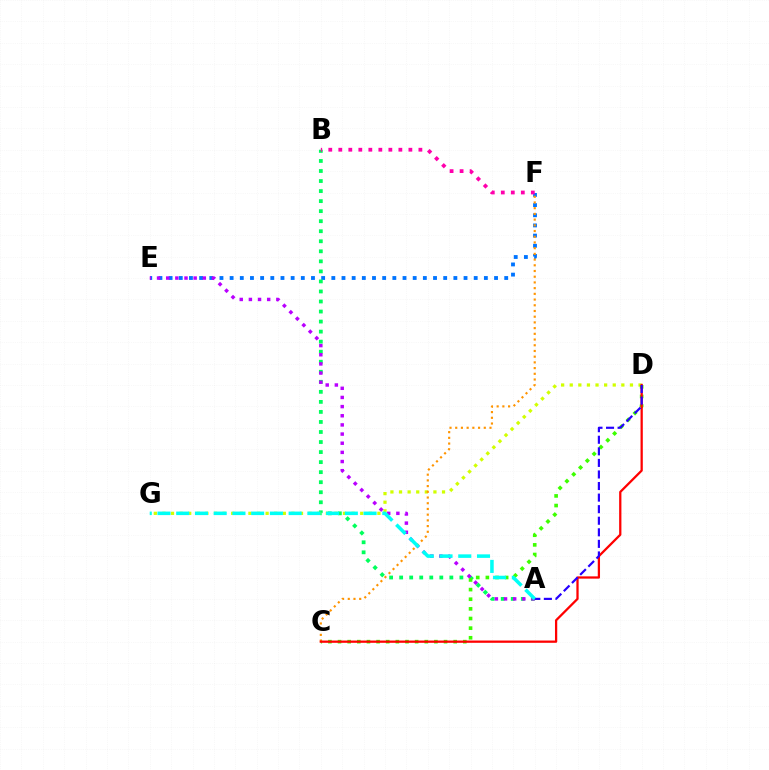{('E', 'F'): [{'color': '#0074ff', 'line_style': 'dotted', 'thickness': 2.76}], ('A', 'B'): [{'color': '#00ff5c', 'line_style': 'dotted', 'thickness': 2.73}], ('D', 'G'): [{'color': '#d1ff00', 'line_style': 'dotted', 'thickness': 2.34}], ('A', 'E'): [{'color': '#b900ff', 'line_style': 'dotted', 'thickness': 2.49}], ('C', 'D'): [{'color': '#3dff00', 'line_style': 'dotted', 'thickness': 2.62}, {'color': '#ff0000', 'line_style': 'solid', 'thickness': 1.63}], ('C', 'F'): [{'color': '#ff9400', 'line_style': 'dotted', 'thickness': 1.55}], ('B', 'F'): [{'color': '#ff00ac', 'line_style': 'dotted', 'thickness': 2.72}], ('A', 'D'): [{'color': '#2500ff', 'line_style': 'dashed', 'thickness': 1.57}], ('A', 'G'): [{'color': '#00fff6', 'line_style': 'dashed', 'thickness': 2.55}]}